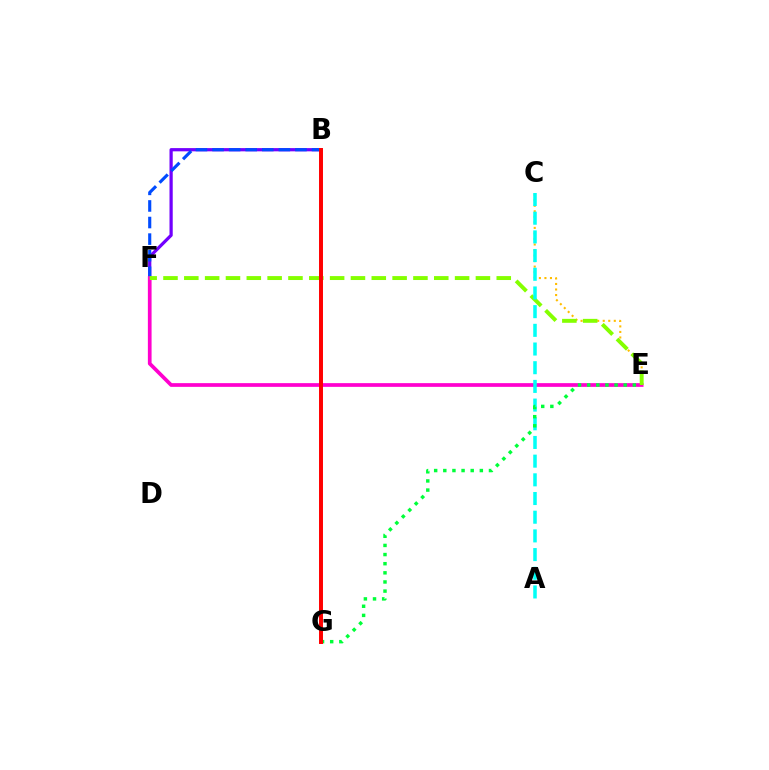{('B', 'F'): [{'color': '#7200ff', 'line_style': 'solid', 'thickness': 2.33}, {'color': '#004bff', 'line_style': 'dashed', 'thickness': 2.25}], ('C', 'E'): [{'color': '#ffbd00', 'line_style': 'dotted', 'thickness': 1.5}], ('E', 'F'): [{'color': '#ff00cf', 'line_style': 'solid', 'thickness': 2.67}, {'color': '#84ff00', 'line_style': 'dashed', 'thickness': 2.83}], ('A', 'C'): [{'color': '#00fff6', 'line_style': 'dashed', 'thickness': 2.54}], ('E', 'G'): [{'color': '#00ff39', 'line_style': 'dotted', 'thickness': 2.48}], ('B', 'G'): [{'color': '#ff0000', 'line_style': 'solid', 'thickness': 2.85}]}